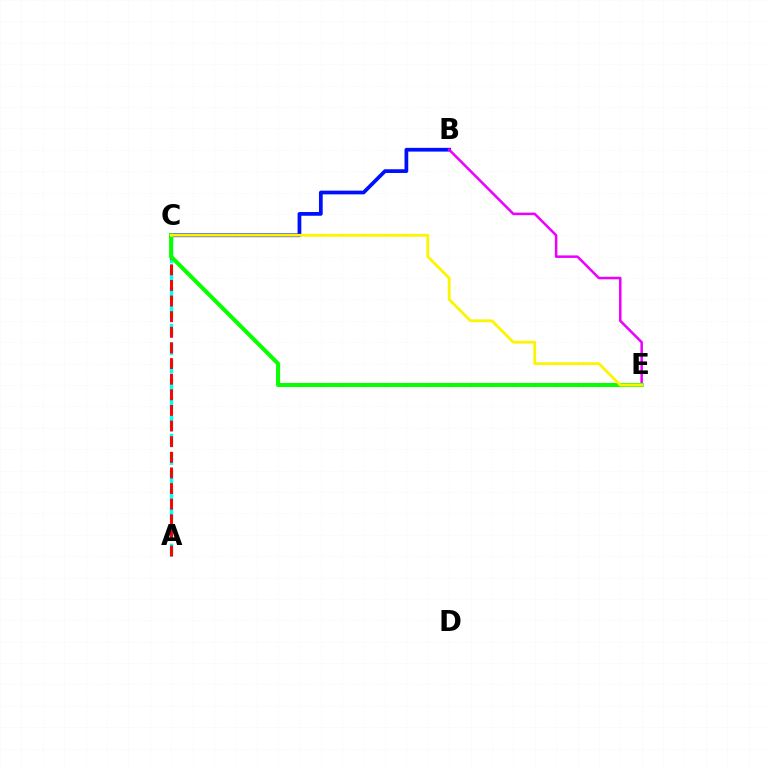{('A', 'C'): [{'color': '#00fff6', 'line_style': 'dashed', 'thickness': 2.49}, {'color': '#ff0000', 'line_style': 'dashed', 'thickness': 2.12}], ('B', 'C'): [{'color': '#0010ff', 'line_style': 'solid', 'thickness': 2.69}], ('B', 'E'): [{'color': '#ee00ff', 'line_style': 'solid', 'thickness': 1.81}], ('C', 'E'): [{'color': '#08ff00', 'line_style': 'solid', 'thickness': 2.9}, {'color': '#fcf500', 'line_style': 'solid', 'thickness': 2.01}]}